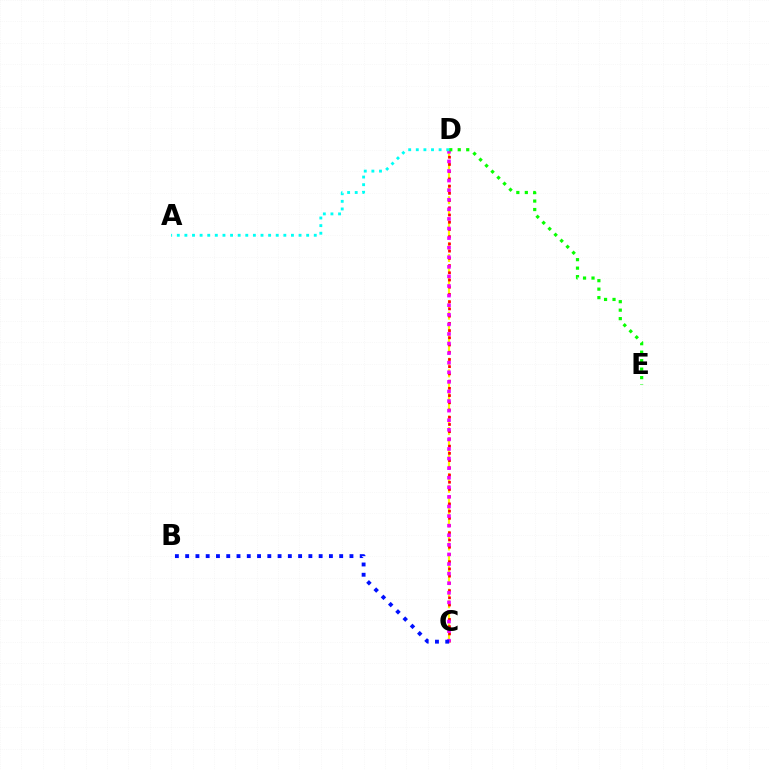{('C', 'D'): [{'color': '#fcf500', 'line_style': 'dashed', 'thickness': 1.57}, {'color': '#ff0000', 'line_style': 'dotted', 'thickness': 1.96}, {'color': '#ee00ff', 'line_style': 'dotted', 'thickness': 2.6}], ('B', 'C'): [{'color': '#0010ff', 'line_style': 'dotted', 'thickness': 2.79}], ('D', 'E'): [{'color': '#08ff00', 'line_style': 'dotted', 'thickness': 2.3}], ('A', 'D'): [{'color': '#00fff6', 'line_style': 'dotted', 'thickness': 2.07}]}